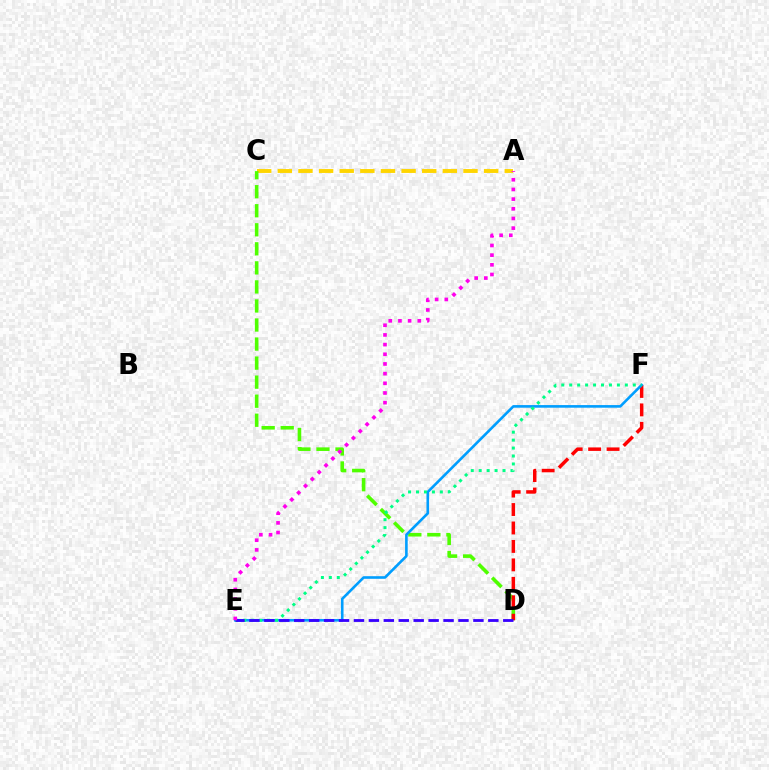{('A', 'C'): [{'color': '#ffd500', 'line_style': 'dashed', 'thickness': 2.8}], ('C', 'D'): [{'color': '#4fff00', 'line_style': 'dashed', 'thickness': 2.59}], ('D', 'F'): [{'color': '#ff0000', 'line_style': 'dashed', 'thickness': 2.51}], ('E', 'F'): [{'color': '#009eff', 'line_style': 'solid', 'thickness': 1.88}, {'color': '#00ff86', 'line_style': 'dotted', 'thickness': 2.16}], ('D', 'E'): [{'color': '#3700ff', 'line_style': 'dashed', 'thickness': 2.03}], ('A', 'E'): [{'color': '#ff00ed', 'line_style': 'dotted', 'thickness': 2.63}]}